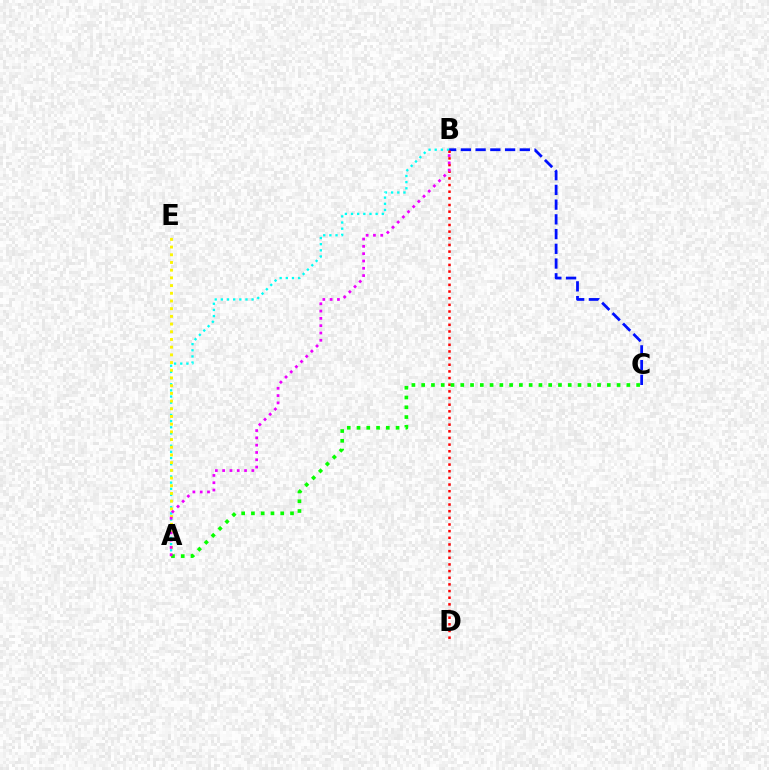{('A', 'B'): [{'color': '#00fff6', 'line_style': 'dotted', 'thickness': 1.67}, {'color': '#ee00ff', 'line_style': 'dotted', 'thickness': 1.98}], ('B', 'C'): [{'color': '#0010ff', 'line_style': 'dashed', 'thickness': 2.0}], ('B', 'D'): [{'color': '#ff0000', 'line_style': 'dotted', 'thickness': 1.81}], ('A', 'E'): [{'color': '#fcf500', 'line_style': 'dotted', 'thickness': 2.09}], ('A', 'C'): [{'color': '#08ff00', 'line_style': 'dotted', 'thickness': 2.65}]}